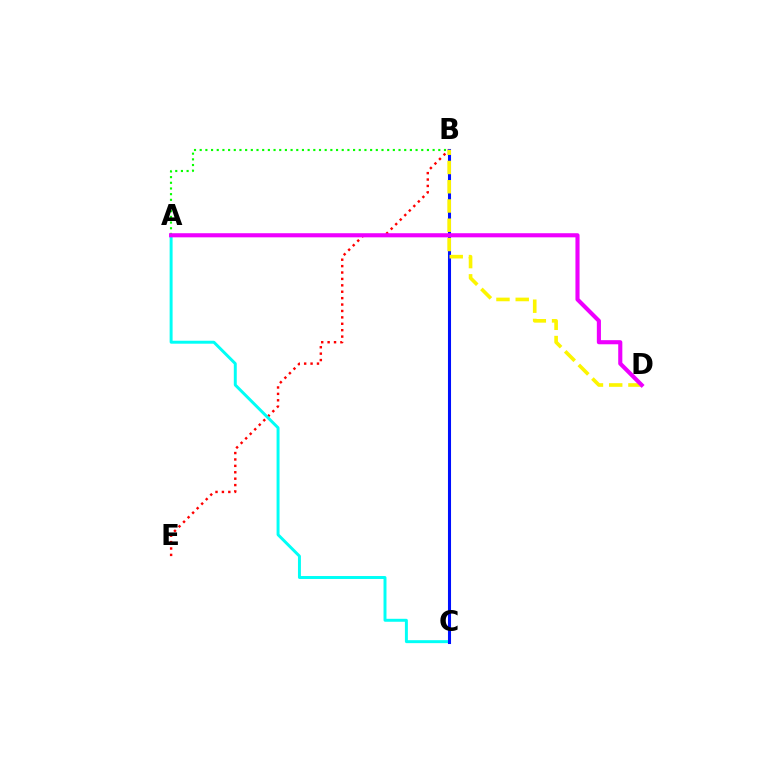{('B', 'E'): [{'color': '#ff0000', 'line_style': 'dotted', 'thickness': 1.74}], ('A', 'B'): [{'color': '#08ff00', 'line_style': 'dotted', 'thickness': 1.54}], ('A', 'C'): [{'color': '#00fff6', 'line_style': 'solid', 'thickness': 2.13}], ('B', 'C'): [{'color': '#0010ff', 'line_style': 'solid', 'thickness': 2.2}], ('B', 'D'): [{'color': '#fcf500', 'line_style': 'dashed', 'thickness': 2.61}], ('A', 'D'): [{'color': '#ee00ff', 'line_style': 'solid', 'thickness': 2.96}]}